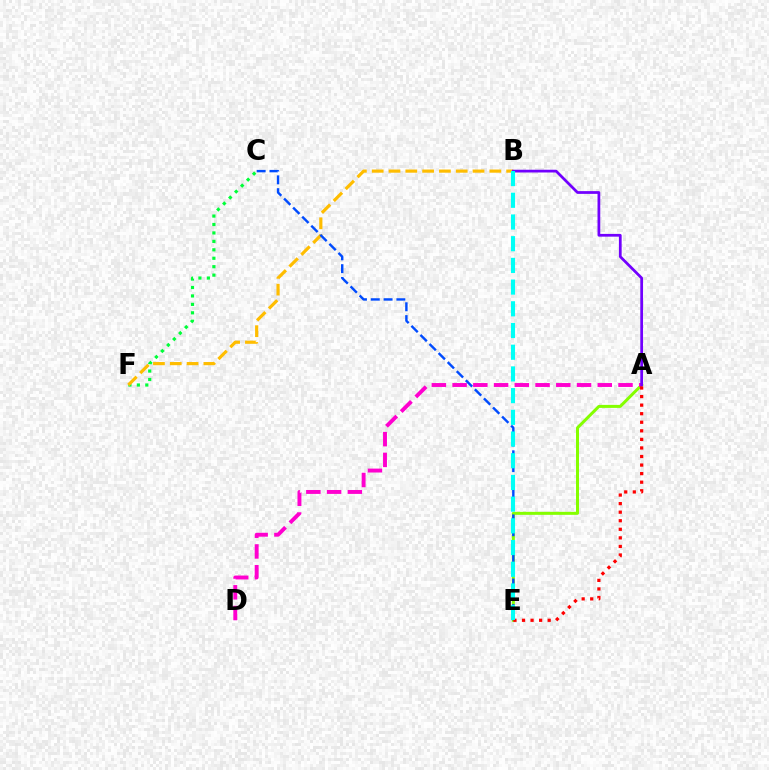{('A', 'E'): [{'color': '#84ff00', 'line_style': 'solid', 'thickness': 2.16}, {'color': '#ff0000', 'line_style': 'dotted', 'thickness': 2.33}], ('C', 'F'): [{'color': '#00ff39', 'line_style': 'dotted', 'thickness': 2.29}], ('A', 'D'): [{'color': '#ff00cf', 'line_style': 'dashed', 'thickness': 2.82}], ('B', 'F'): [{'color': '#ffbd00', 'line_style': 'dashed', 'thickness': 2.28}], ('A', 'B'): [{'color': '#7200ff', 'line_style': 'solid', 'thickness': 1.98}], ('C', 'E'): [{'color': '#004bff', 'line_style': 'dashed', 'thickness': 1.74}], ('B', 'E'): [{'color': '#00fff6', 'line_style': 'dashed', 'thickness': 2.95}]}